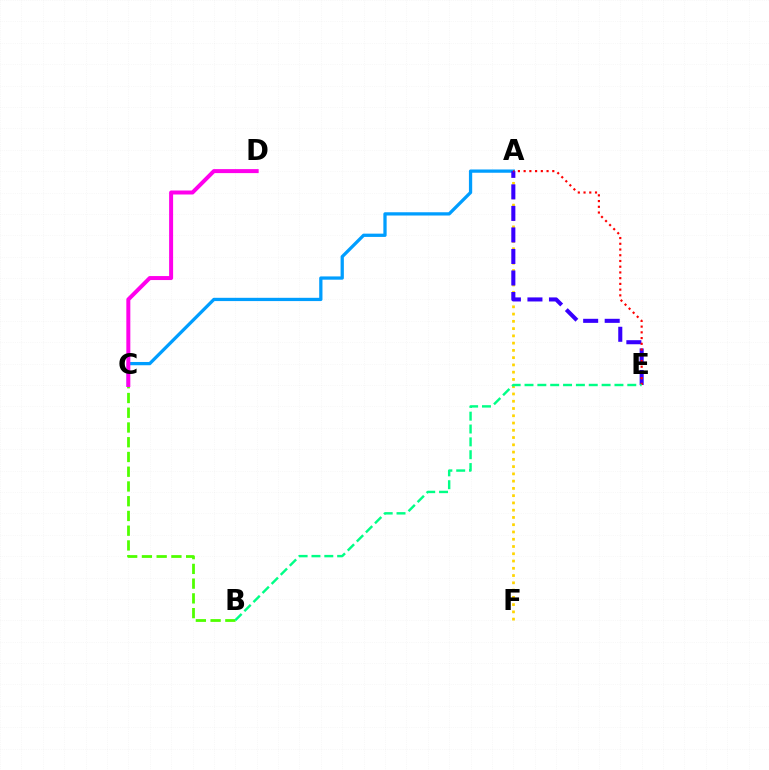{('A', 'C'): [{'color': '#009eff', 'line_style': 'solid', 'thickness': 2.35}], ('A', 'F'): [{'color': '#ffd500', 'line_style': 'dotted', 'thickness': 1.97}], ('B', 'C'): [{'color': '#4fff00', 'line_style': 'dashed', 'thickness': 2.0}], ('A', 'E'): [{'color': '#3700ff', 'line_style': 'dashed', 'thickness': 2.92}, {'color': '#ff0000', 'line_style': 'dotted', 'thickness': 1.56}], ('B', 'E'): [{'color': '#00ff86', 'line_style': 'dashed', 'thickness': 1.75}], ('C', 'D'): [{'color': '#ff00ed', 'line_style': 'solid', 'thickness': 2.87}]}